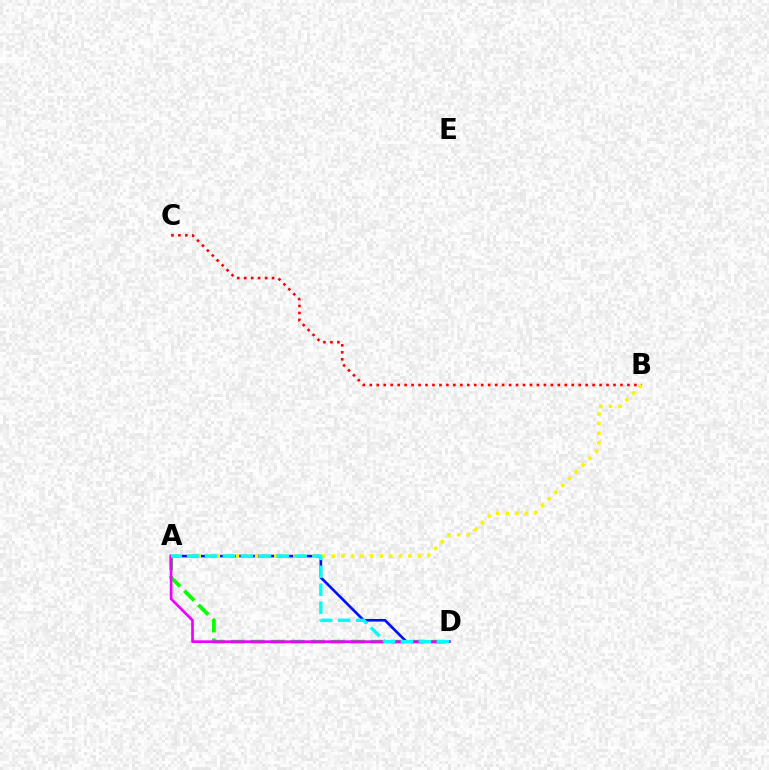{('A', 'D'): [{'color': '#0010ff', 'line_style': 'solid', 'thickness': 1.9}, {'color': '#08ff00', 'line_style': 'dashed', 'thickness': 2.72}, {'color': '#ee00ff', 'line_style': 'solid', 'thickness': 1.94}, {'color': '#00fff6', 'line_style': 'dashed', 'thickness': 2.44}], ('B', 'C'): [{'color': '#ff0000', 'line_style': 'dotted', 'thickness': 1.89}], ('A', 'B'): [{'color': '#fcf500', 'line_style': 'dotted', 'thickness': 2.6}]}